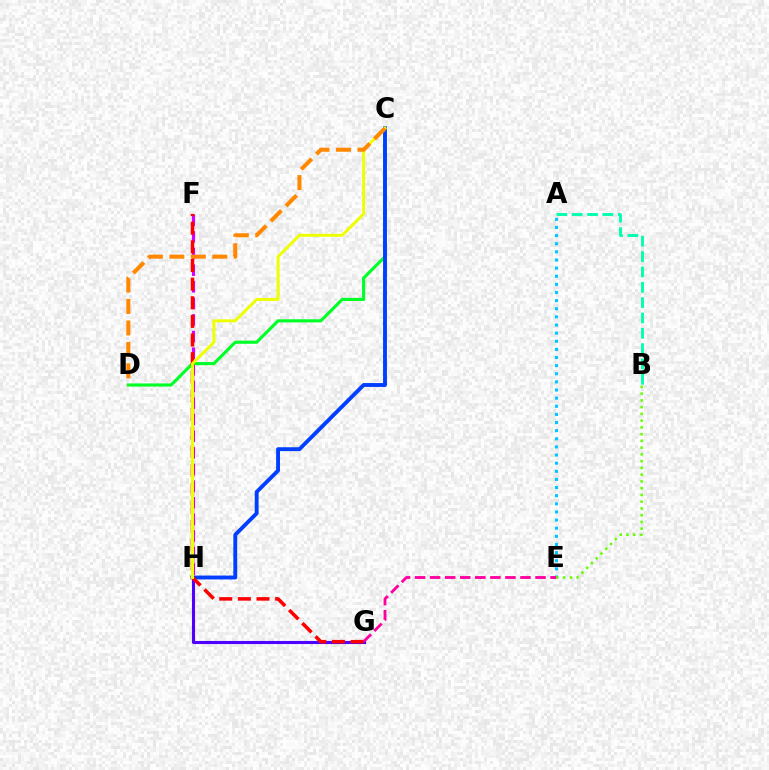{('F', 'H'): [{'color': '#d600ff', 'line_style': 'dashed', 'thickness': 2.26}], ('A', 'B'): [{'color': '#00ffaf', 'line_style': 'dashed', 'thickness': 2.08}], ('G', 'H'): [{'color': '#4f00ff', 'line_style': 'solid', 'thickness': 2.22}], ('A', 'E'): [{'color': '#00c7ff', 'line_style': 'dotted', 'thickness': 2.21}], ('B', 'E'): [{'color': '#66ff00', 'line_style': 'dotted', 'thickness': 1.83}], ('C', 'D'): [{'color': '#00ff27', 'line_style': 'solid', 'thickness': 2.25}, {'color': '#ff8800', 'line_style': 'dashed', 'thickness': 2.91}], ('C', 'H'): [{'color': '#003fff', 'line_style': 'solid', 'thickness': 2.79}, {'color': '#eeff00', 'line_style': 'solid', 'thickness': 2.14}], ('F', 'G'): [{'color': '#ff0000', 'line_style': 'dashed', 'thickness': 2.53}], ('E', 'G'): [{'color': '#ff00a0', 'line_style': 'dashed', 'thickness': 2.05}]}